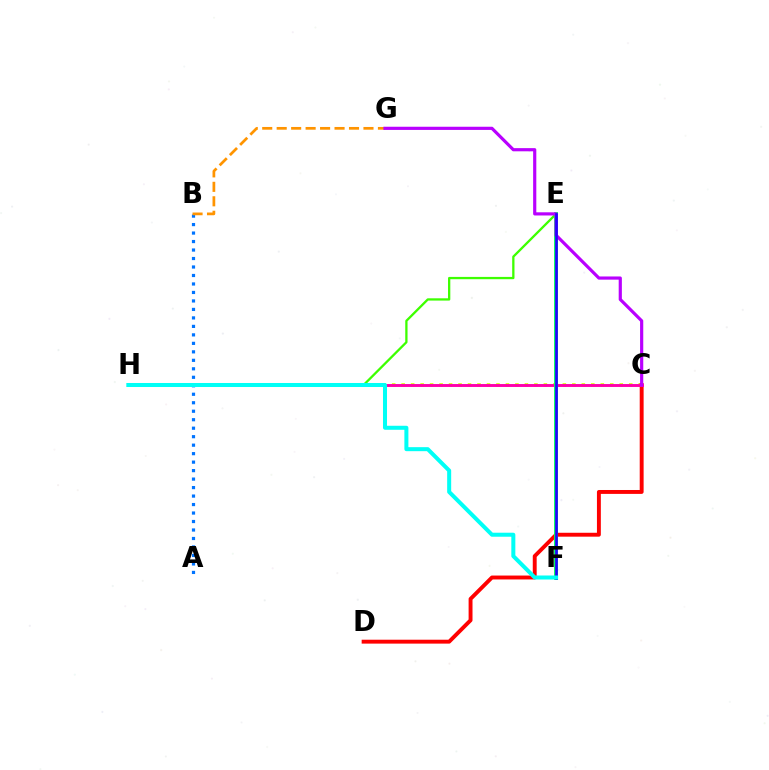{('C', 'H'): [{'color': '#d1ff00', 'line_style': 'dotted', 'thickness': 2.58}, {'color': '#ff00ac', 'line_style': 'solid', 'thickness': 2.09}], ('E', 'H'): [{'color': '#3dff00', 'line_style': 'solid', 'thickness': 1.65}], ('C', 'D'): [{'color': '#ff0000', 'line_style': 'solid', 'thickness': 2.81}], ('A', 'B'): [{'color': '#0074ff', 'line_style': 'dotted', 'thickness': 2.31}], ('B', 'G'): [{'color': '#ff9400', 'line_style': 'dashed', 'thickness': 1.96}], ('E', 'F'): [{'color': '#00ff5c', 'line_style': 'solid', 'thickness': 2.8}, {'color': '#2500ff', 'line_style': 'solid', 'thickness': 1.92}], ('C', 'G'): [{'color': '#b900ff', 'line_style': 'solid', 'thickness': 2.29}], ('F', 'H'): [{'color': '#00fff6', 'line_style': 'solid', 'thickness': 2.89}]}